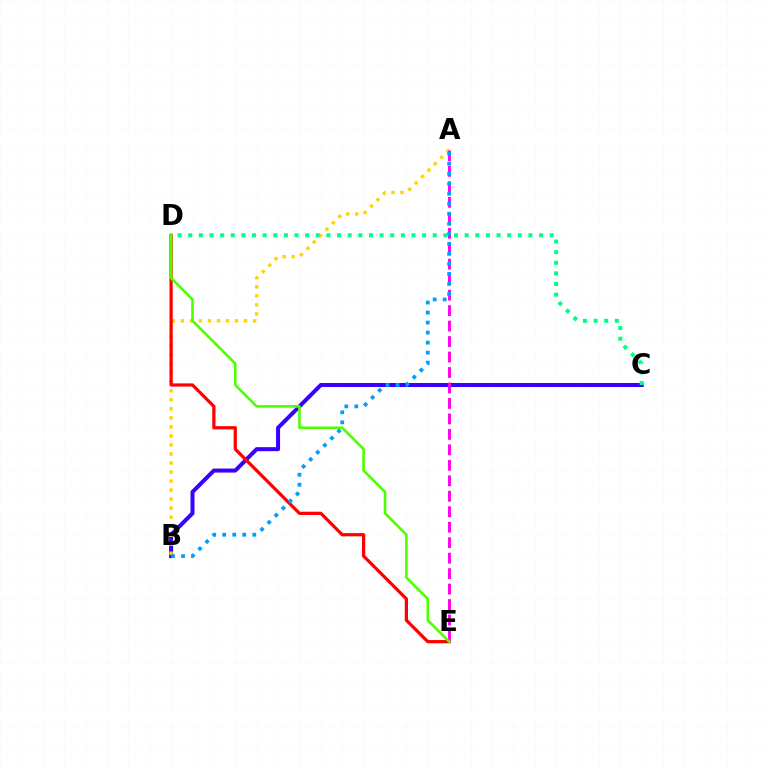{('B', 'C'): [{'color': '#3700ff', 'line_style': 'solid', 'thickness': 2.89}], ('A', 'B'): [{'color': '#ffd500', 'line_style': 'dotted', 'thickness': 2.45}, {'color': '#009eff', 'line_style': 'dotted', 'thickness': 2.72}], ('D', 'E'): [{'color': '#ff0000', 'line_style': 'solid', 'thickness': 2.33}, {'color': '#4fff00', 'line_style': 'solid', 'thickness': 1.87}], ('C', 'D'): [{'color': '#00ff86', 'line_style': 'dotted', 'thickness': 2.89}], ('A', 'E'): [{'color': '#ff00ed', 'line_style': 'dashed', 'thickness': 2.1}]}